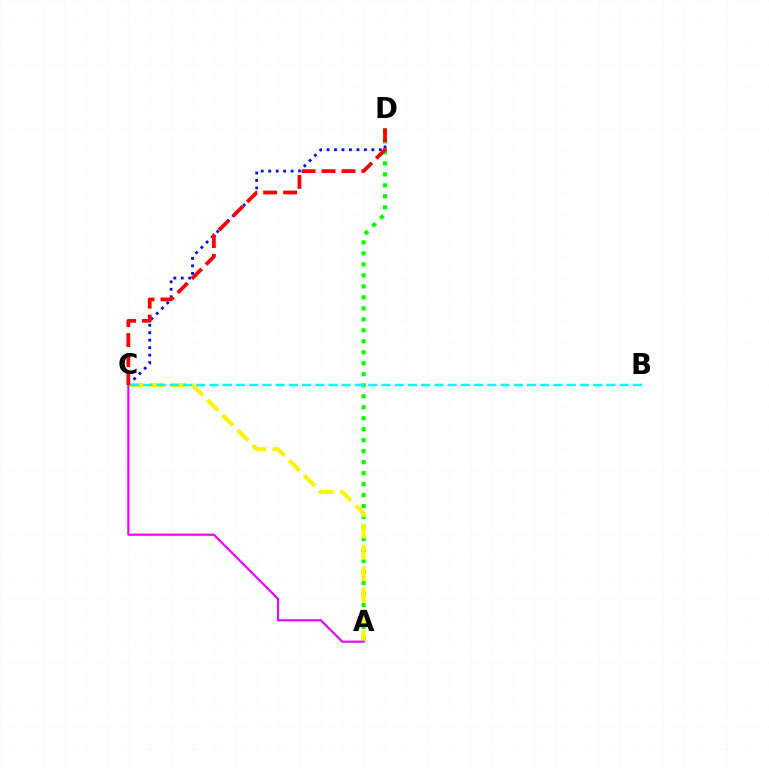{('A', 'D'): [{'color': '#08ff00', 'line_style': 'dotted', 'thickness': 2.99}], ('C', 'D'): [{'color': '#0010ff', 'line_style': 'dotted', 'thickness': 2.03}, {'color': '#ff0000', 'line_style': 'dashed', 'thickness': 2.71}], ('A', 'C'): [{'color': '#fcf500', 'line_style': 'dashed', 'thickness': 2.9}, {'color': '#ee00ff', 'line_style': 'solid', 'thickness': 1.54}], ('B', 'C'): [{'color': '#00fff6', 'line_style': 'dashed', 'thickness': 1.8}]}